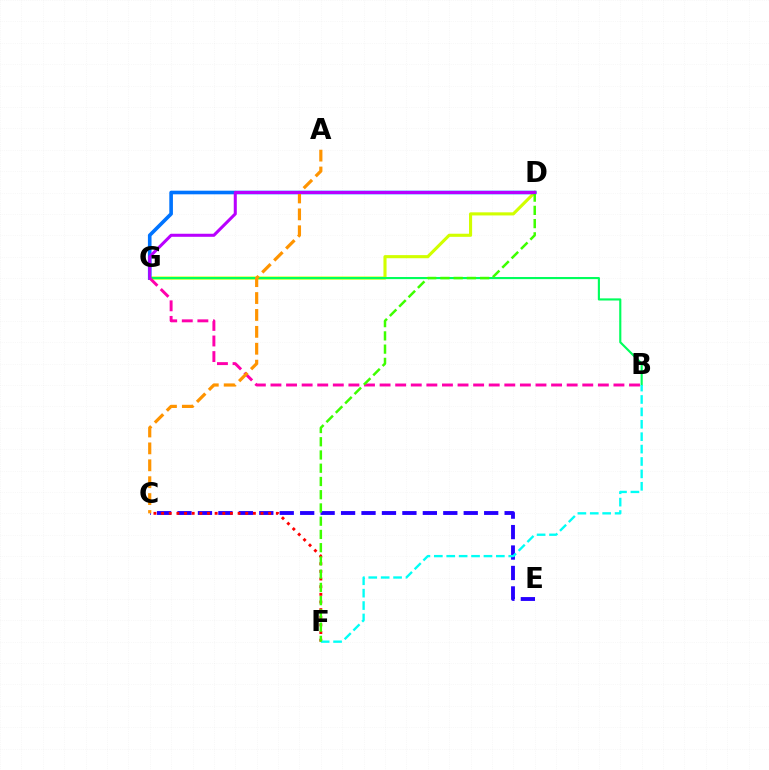{('C', 'E'): [{'color': '#2500ff', 'line_style': 'dashed', 'thickness': 2.78}], ('D', 'G'): [{'color': '#d1ff00', 'line_style': 'solid', 'thickness': 2.24}, {'color': '#0074ff', 'line_style': 'solid', 'thickness': 2.61}, {'color': '#b900ff', 'line_style': 'solid', 'thickness': 2.19}], ('B', 'G'): [{'color': '#00ff5c', 'line_style': 'solid', 'thickness': 1.54}, {'color': '#ff00ac', 'line_style': 'dashed', 'thickness': 2.12}], ('C', 'F'): [{'color': '#ff0000', 'line_style': 'dotted', 'thickness': 2.08}], ('B', 'F'): [{'color': '#00fff6', 'line_style': 'dashed', 'thickness': 1.69}], ('A', 'C'): [{'color': '#ff9400', 'line_style': 'dashed', 'thickness': 2.3}], ('D', 'F'): [{'color': '#3dff00', 'line_style': 'dashed', 'thickness': 1.8}]}